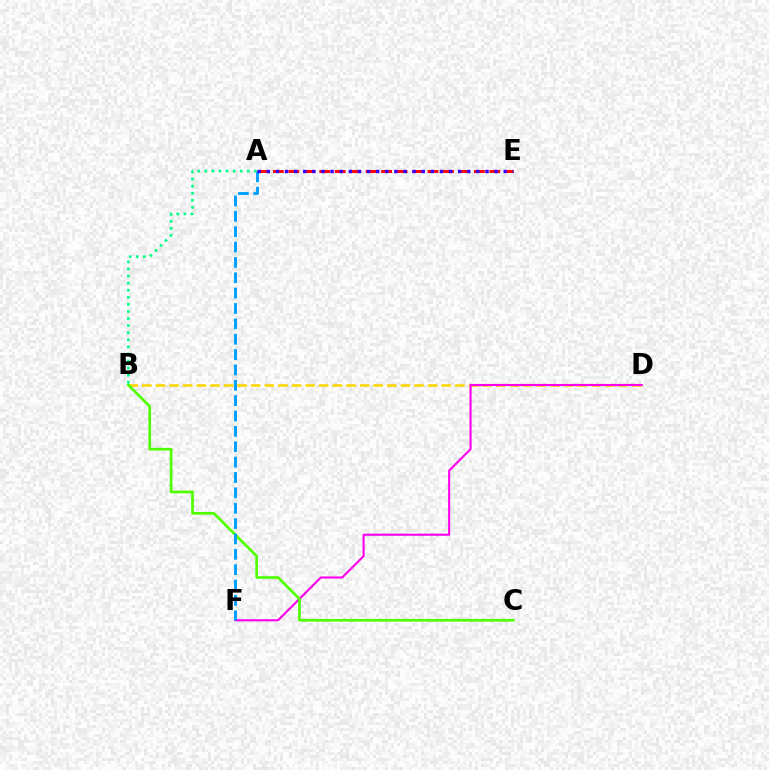{('B', 'D'): [{'color': '#ffd500', 'line_style': 'dashed', 'thickness': 1.85}], ('D', 'F'): [{'color': '#ff00ed', 'line_style': 'solid', 'thickness': 1.53}], ('A', 'E'): [{'color': '#ff0000', 'line_style': 'dashed', 'thickness': 2.1}, {'color': '#3700ff', 'line_style': 'dotted', 'thickness': 2.48}], ('B', 'C'): [{'color': '#4fff00', 'line_style': 'solid', 'thickness': 1.93}], ('A', 'B'): [{'color': '#00ff86', 'line_style': 'dotted', 'thickness': 1.92}], ('A', 'F'): [{'color': '#009eff', 'line_style': 'dashed', 'thickness': 2.09}]}